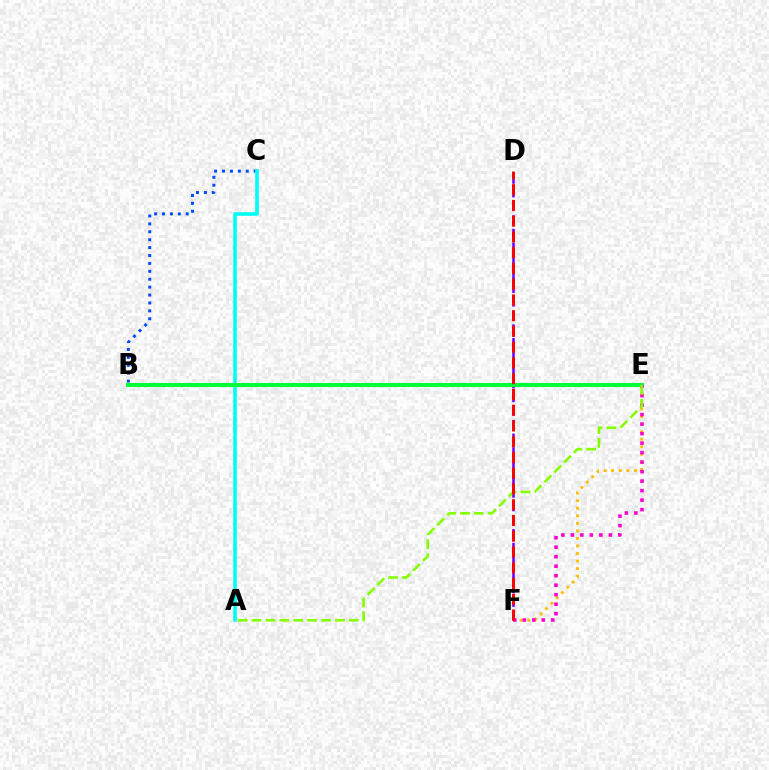{('B', 'C'): [{'color': '#004bff', 'line_style': 'dotted', 'thickness': 2.15}], ('E', 'F'): [{'color': '#ffbd00', 'line_style': 'dotted', 'thickness': 2.05}, {'color': '#ff00cf', 'line_style': 'dotted', 'thickness': 2.58}], ('D', 'F'): [{'color': '#7200ff', 'line_style': 'dashed', 'thickness': 1.85}, {'color': '#ff0000', 'line_style': 'dashed', 'thickness': 2.14}], ('A', 'C'): [{'color': '#00fff6', 'line_style': 'solid', 'thickness': 2.62}], ('B', 'E'): [{'color': '#00ff39', 'line_style': 'solid', 'thickness': 2.92}], ('A', 'E'): [{'color': '#84ff00', 'line_style': 'dashed', 'thickness': 1.89}]}